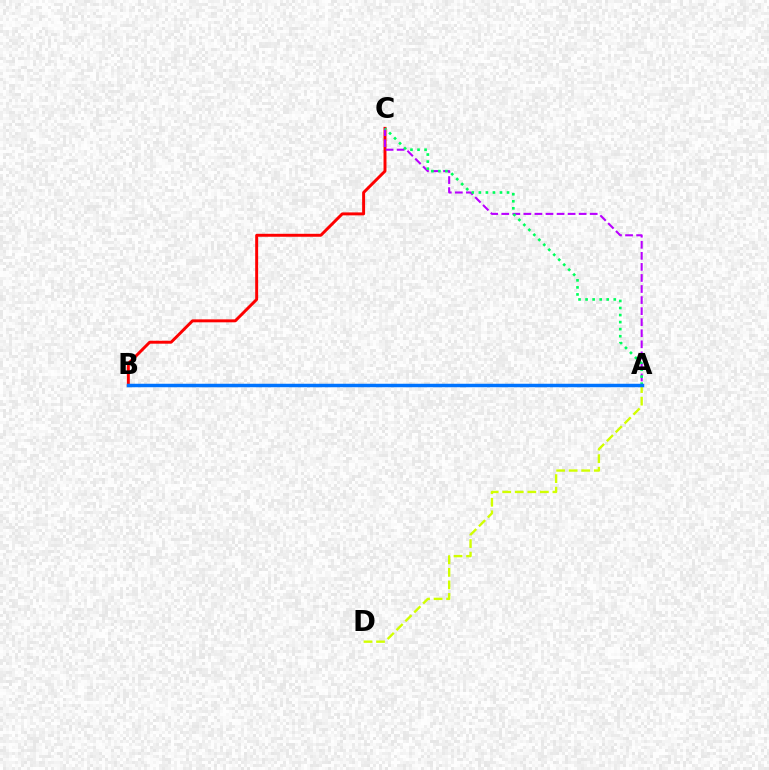{('B', 'C'): [{'color': '#ff0000', 'line_style': 'solid', 'thickness': 2.12}], ('A', 'C'): [{'color': '#b900ff', 'line_style': 'dashed', 'thickness': 1.5}, {'color': '#00ff5c', 'line_style': 'dotted', 'thickness': 1.91}], ('A', 'D'): [{'color': '#d1ff00', 'line_style': 'dashed', 'thickness': 1.7}], ('A', 'B'): [{'color': '#0074ff', 'line_style': 'solid', 'thickness': 2.5}]}